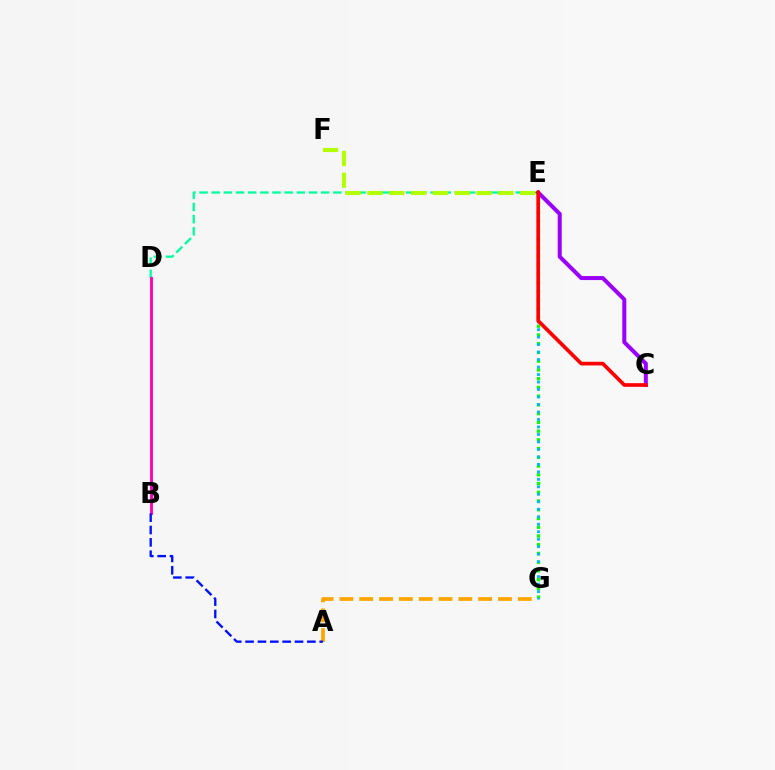{('E', 'G'): [{'color': '#08ff00', 'line_style': 'dotted', 'thickness': 2.37}, {'color': '#00b5ff', 'line_style': 'dotted', 'thickness': 2.03}], ('D', 'E'): [{'color': '#00ff9d', 'line_style': 'dashed', 'thickness': 1.65}], ('E', 'F'): [{'color': '#b3ff00', 'line_style': 'dashed', 'thickness': 2.96}], ('C', 'E'): [{'color': '#9b00ff', 'line_style': 'solid', 'thickness': 2.88}, {'color': '#ff0000', 'line_style': 'solid', 'thickness': 2.64}], ('A', 'G'): [{'color': '#ffa500', 'line_style': 'dashed', 'thickness': 2.69}], ('B', 'D'): [{'color': '#ff00bd', 'line_style': 'solid', 'thickness': 2.08}], ('A', 'B'): [{'color': '#0010ff', 'line_style': 'dashed', 'thickness': 1.68}]}